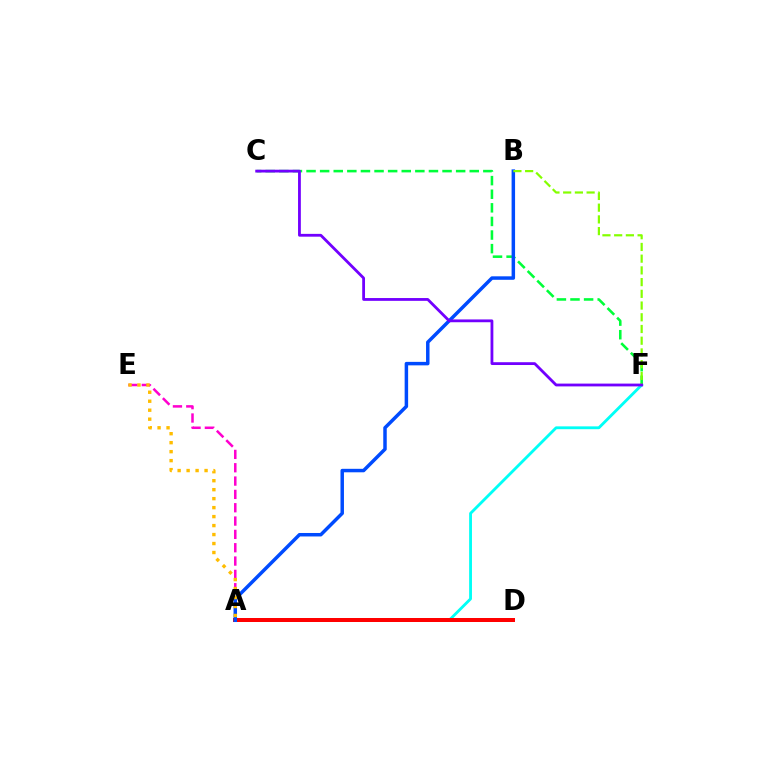{('A', 'E'): [{'color': '#ff00cf', 'line_style': 'dashed', 'thickness': 1.81}, {'color': '#ffbd00', 'line_style': 'dotted', 'thickness': 2.44}], ('A', 'F'): [{'color': '#00fff6', 'line_style': 'solid', 'thickness': 2.04}], ('A', 'D'): [{'color': '#ff0000', 'line_style': 'solid', 'thickness': 2.87}], ('C', 'F'): [{'color': '#00ff39', 'line_style': 'dashed', 'thickness': 1.85}, {'color': '#7200ff', 'line_style': 'solid', 'thickness': 2.02}], ('A', 'B'): [{'color': '#004bff', 'line_style': 'solid', 'thickness': 2.51}], ('B', 'F'): [{'color': '#84ff00', 'line_style': 'dashed', 'thickness': 1.59}]}